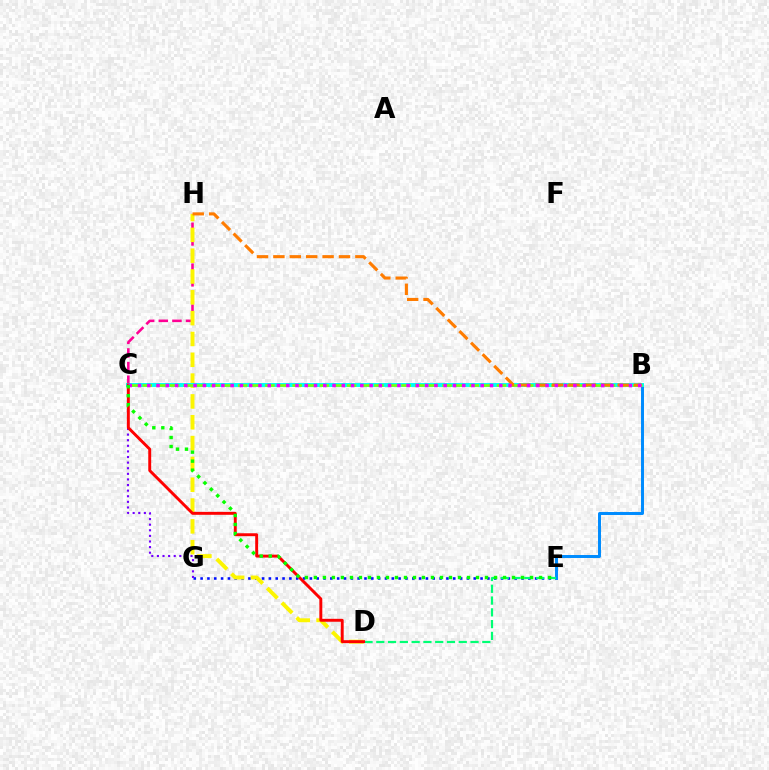{('E', 'G'): [{'color': '#0010ff', 'line_style': 'dotted', 'thickness': 1.86}], ('C', 'H'): [{'color': '#ff0094', 'line_style': 'dashed', 'thickness': 1.85}], ('D', 'H'): [{'color': '#fcf500', 'line_style': 'dashed', 'thickness': 2.83}], ('B', 'E'): [{'color': '#008cff', 'line_style': 'solid', 'thickness': 2.14}], ('B', 'C'): [{'color': '#00fff6', 'line_style': 'solid', 'thickness': 2.83}, {'color': '#84ff00', 'line_style': 'dashed', 'thickness': 1.85}, {'color': '#ee00ff', 'line_style': 'dotted', 'thickness': 2.52}], ('C', 'G'): [{'color': '#7200ff', 'line_style': 'dotted', 'thickness': 1.52}], ('D', 'E'): [{'color': '#00ff74', 'line_style': 'dashed', 'thickness': 1.6}], ('C', 'D'): [{'color': '#ff0000', 'line_style': 'solid', 'thickness': 2.11}], ('B', 'H'): [{'color': '#ff7c00', 'line_style': 'dashed', 'thickness': 2.23}], ('C', 'E'): [{'color': '#08ff00', 'line_style': 'dotted', 'thickness': 2.45}]}